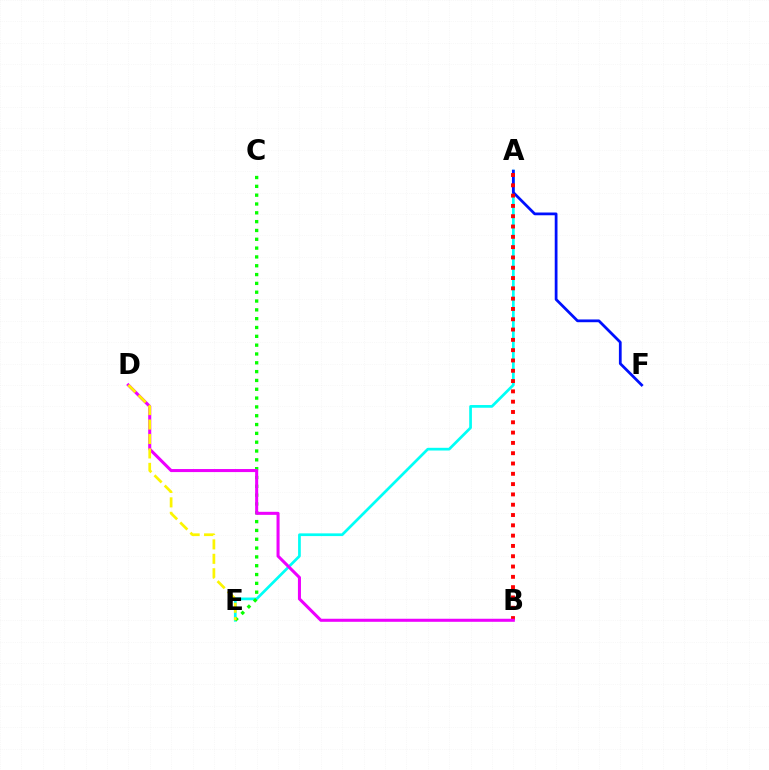{('A', 'E'): [{'color': '#00fff6', 'line_style': 'solid', 'thickness': 1.96}], ('A', 'F'): [{'color': '#0010ff', 'line_style': 'solid', 'thickness': 1.99}], ('C', 'E'): [{'color': '#08ff00', 'line_style': 'dotted', 'thickness': 2.4}], ('A', 'B'): [{'color': '#ff0000', 'line_style': 'dotted', 'thickness': 2.8}], ('B', 'D'): [{'color': '#ee00ff', 'line_style': 'solid', 'thickness': 2.19}], ('D', 'E'): [{'color': '#fcf500', 'line_style': 'dashed', 'thickness': 1.96}]}